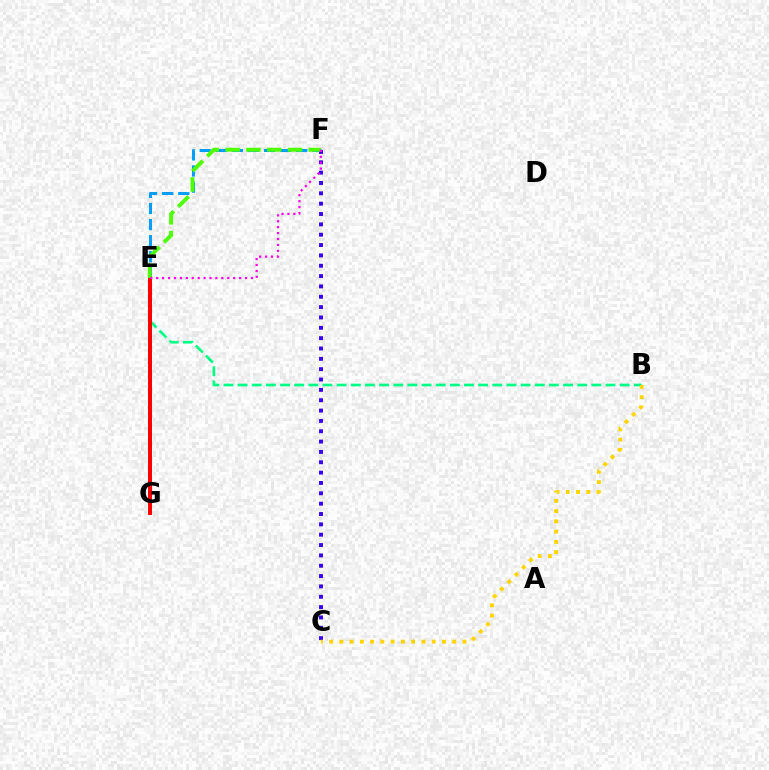{('B', 'E'): [{'color': '#00ff86', 'line_style': 'dashed', 'thickness': 1.92}], ('C', 'F'): [{'color': '#3700ff', 'line_style': 'dotted', 'thickness': 2.81}], ('E', 'F'): [{'color': '#009eff', 'line_style': 'dashed', 'thickness': 2.19}, {'color': '#4fff00', 'line_style': 'dashed', 'thickness': 2.83}, {'color': '#ff00ed', 'line_style': 'dotted', 'thickness': 1.61}], ('E', 'G'): [{'color': '#ff0000', 'line_style': 'solid', 'thickness': 2.86}], ('B', 'C'): [{'color': '#ffd500', 'line_style': 'dotted', 'thickness': 2.79}]}